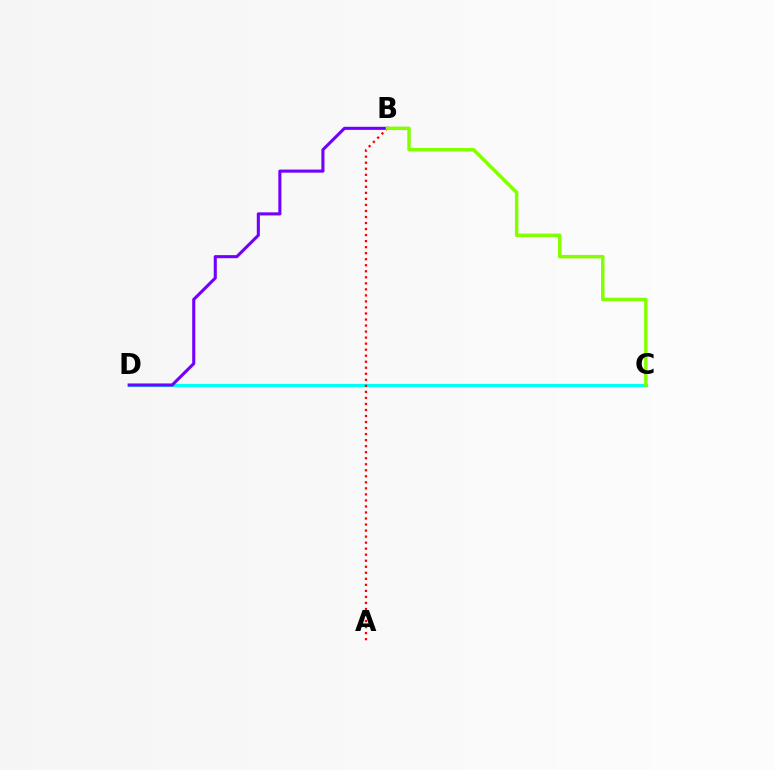{('C', 'D'): [{'color': '#00fff6', 'line_style': 'solid', 'thickness': 2.32}], ('A', 'B'): [{'color': '#ff0000', 'line_style': 'dotted', 'thickness': 1.64}], ('B', 'D'): [{'color': '#7200ff', 'line_style': 'solid', 'thickness': 2.22}], ('B', 'C'): [{'color': '#84ff00', 'line_style': 'solid', 'thickness': 2.5}]}